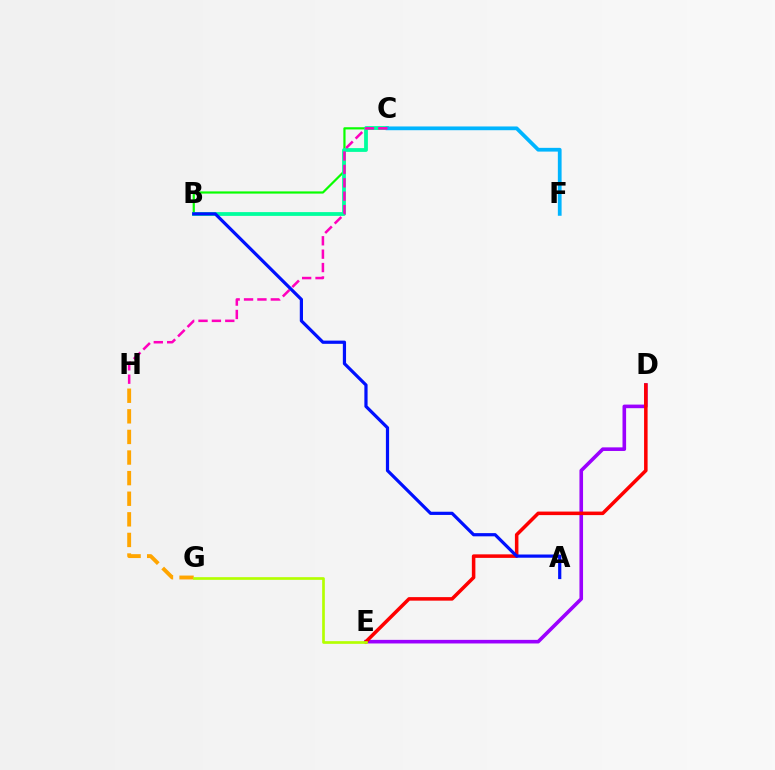{('D', 'E'): [{'color': '#9b00ff', 'line_style': 'solid', 'thickness': 2.59}, {'color': '#ff0000', 'line_style': 'solid', 'thickness': 2.54}], ('B', 'C'): [{'color': '#08ff00', 'line_style': 'solid', 'thickness': 1.59}, {'color': '#00ff9d', 'line_style': 'solid', 'thickness': 2.72}], ('G', 'H'): [{'color': '#ffa500', 'line_style': 'dashed', 'thickness': 2.8}], ('E', 'G'): [{'color': '#b3ff00', 'line_style': 'solid', 'thickness': 1.93}], ('C', 'F'): [{'color': '#00b5ff', 'line_style': 'solid', 'thickness': 2.7}], ('C', 'H'): [{'color': '#ff00bd', 'line_style': 'dashed', 'thickness': 1.82}], ('A', 'B'): [{'color': '#0010ff', 'line_style': 'solid', 'thickness': 2.31}]}